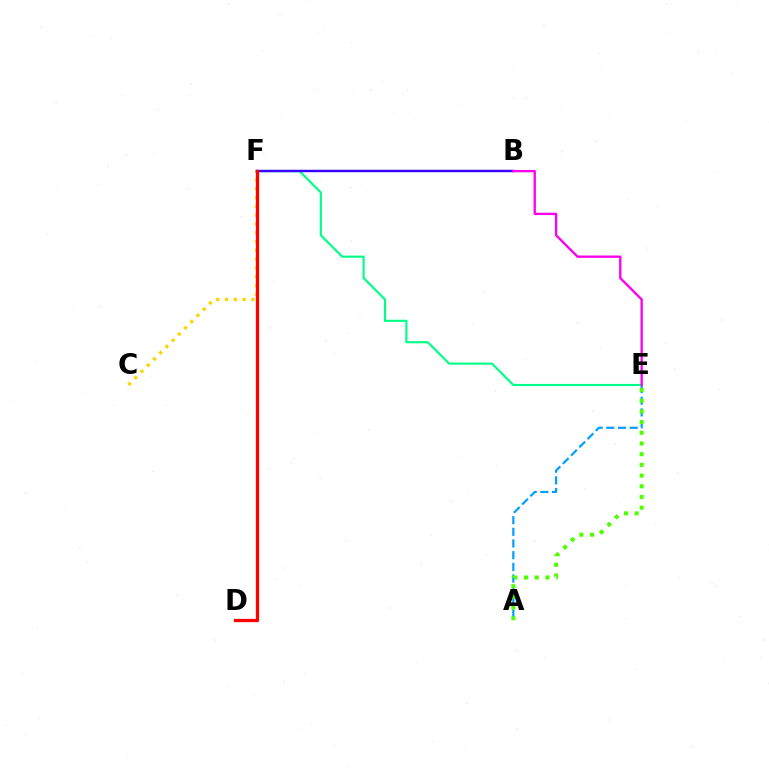{('C', 'F'): [{'color': '#ffd500', 'line_style': 'dotted', 'thickness': 2.39}], ('A', 'E'): [{'color': '#009eff', 'line_style': 'dashed', 'thickness': 1.59}, {'color': '#4fff00', 'line_style': 'dotted', 'thickness': 2.91}], ('E', 'F'): [{'color': '#00ff86', 'line_style': 'solid', 'thickness': 1.55}], ('B', 'F'): [{'color': '#3700ff', 'line_style': 'solid', 'thickness': 1.76}], ('B', 'E'): [{'color': '#ff00ed', 'line_style': 'solid', 'thickness': 1.69}], ('D', 'F'): [{'color': '#ff0000', 'line_style': 'solid', 'thickness': 2.35}]}